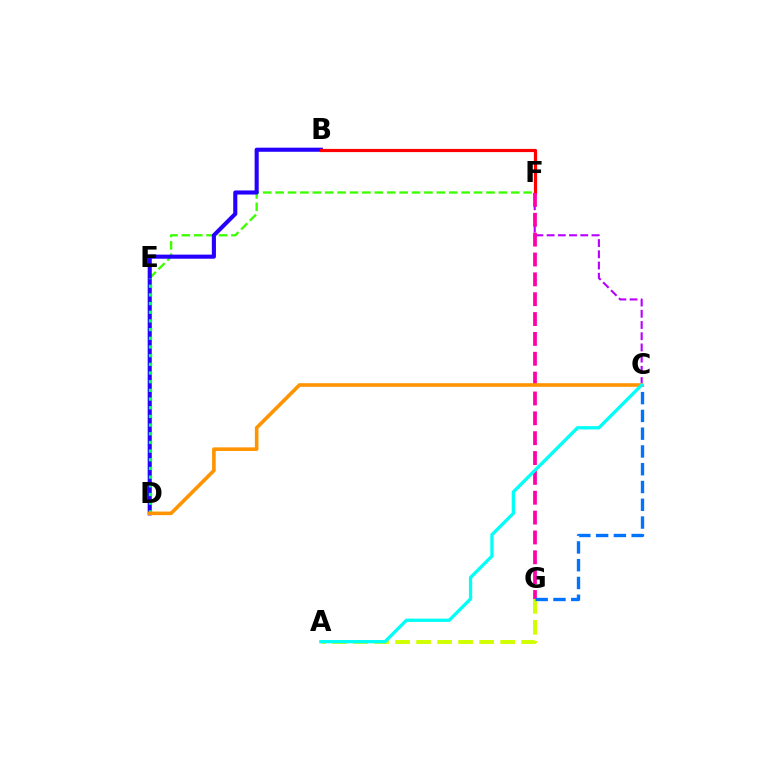{('E', 'F'): [{'color': '#3dff00', 'line_style': 'dashed', 'thickness': 1.68}], ('B', 'D'): [{'color': '#2500ff', 'line_style': 'solid', 'thickness': 2.95}], ('C', 'F'): [{'color': '#b900ff', 'line_style': 'dashed', 'thickness': 1.52}], ('B', 'F'): [{'color': '#ff0000', 'line_style': 'solid', 'thickness': 2.29}], ('A', 'G'): [{'color': '#d1ff00', 'line_style': 'dashed', 'thickness': 2.85}], ('F', 'G'): [{'color': '#ff00ac', 'line_style': 'dashed', 'thickness': 2.7}], ('D', 'E'): [{'color': '#00ff5c', 'line_style': 'dotted', 'thickness': 2.36}], ('C', 'G'): [{'color': '#0074ff', 'line_style': 'dashed', 'thickness': 2.41}], ('C', 'D'): [{'color': '#ff9400', 'line_style': 'solid', 'thickness': 2.59}], ('A', 'C'): [{'color': '#00fff6', 'line_style': 'solid', 'thickness': 2.37}]}